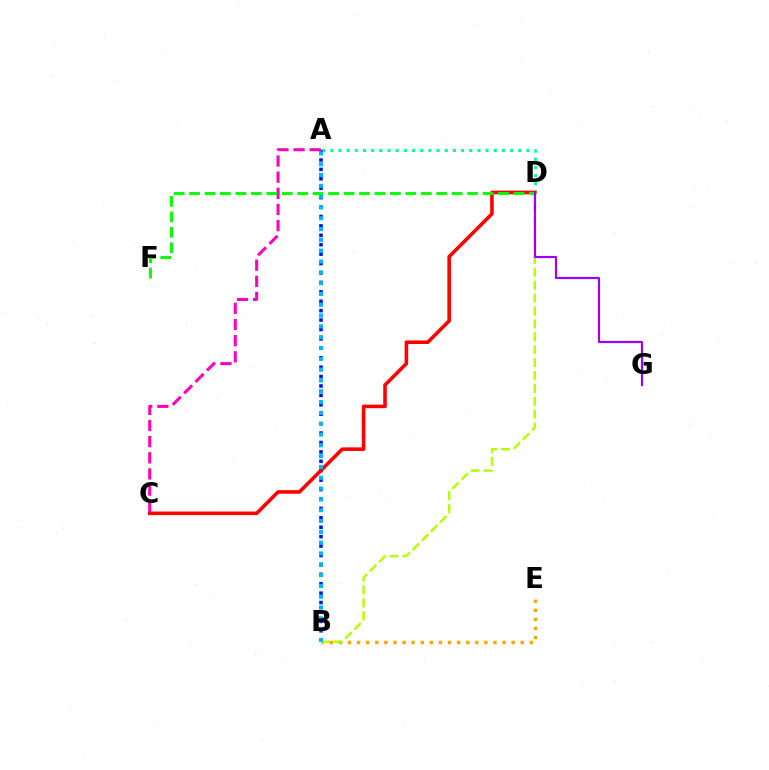{('A', 'D'): [{'color': '#00ff9d', 'line_style': 'dotted', 'thickness': 2.22}], ('A', 'B'): [{'color': '#0010ff', 'line_style': 'dotted', 'thickness': 2.56}, {'color': '#00b5ff', 'line_style': 'dotted', 'thickness': 2.94}], ('A', 'C'): [{'color': '#ff00bd', 'line_style': 'dashed', 'thickness': 2.19}], ('B', 'E'): [{'color': '#ffa500', 'line_style': 'dotted', 'thickness': 2.47}], ('B', 'D'): [{'color': '#b3ff00', 'line_style': 'dashed', 'thickness': 1.75}], ('C', 'D'): [{'color': '#ff0000', 'line_style': 'solid', 'thickness': 2.58}], ('D', 'F'): [{'color': '#08ff00', 'line_style': 'dashed', 'thickness': 2.1}], ('D', 'G'): [{'color': '#9b00ff', 'line_style': 'solid', 'thickness': 1.57}]}